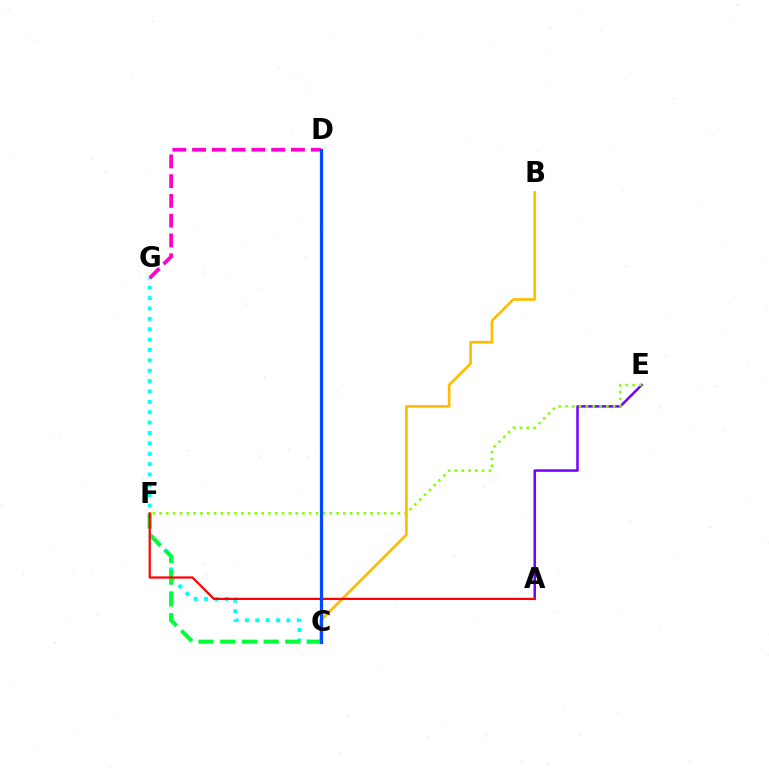{('A', 'E'): [{'color': '#7200ff', 'line_style': 'solid', 'thickness': 1.79}], ('C', 'G'): [{'color': '#00fff6', 'line_style': 'dotted', 'thickness': 2.82}], ('E', 'F'): [{'color': '#84ff00', 'line_style': 'dotted', 'thickness': 1.85}], ('B', 'C'): [{'color': '#ffbd00', 'line_style': 'solid', 'thickness': 1.95}], ('D', 'G'): [{'color': '#ff00cf', 'line_style': 'dashed', 'thickness': 2.69}], ('C', 'F'): [{'color': '#00ff39', 'line_style': 'dashed', 'thickness': 2.95}], ('A', 'F'): [{'color': '#ff0000', 'line_style': 'solid', 'thickness': 1.58}], ('C', 'D'): [{'color': '#004bff', 'line_style': 'solid', 'thickness': 2.33}]}